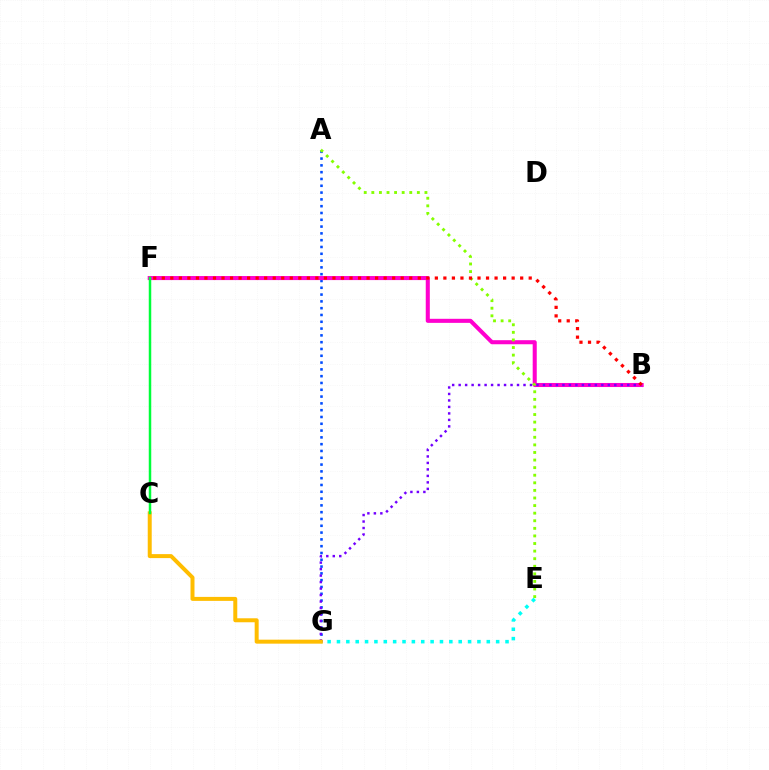{('A', 'G'): [{'color': '#004bff', 'line_style': 'dotted', 'thickness': 1.85}], ('B', 'F'): [{'color': '#ff00cf', 'line_style': 'solid', 'thickness': 2.92}, {'color': '#ff0000', 'line_style': 'dotted', 'thickness': 2.32}], ('E', 'G'): [{'color': '#00fff6', 'line_style': 'dotted', 'thickness': 2.54}], ('A', 'E'): [{'color': '#84ff00', 'line_style': 'dotted', 'thickness': 2.06}], ('B', 'G'): [{'color': '#7200ff', 'line_style': 'dotted', 'thickness': 1.76}], ('C', 'G'): [{'color': '#ffbd00', 'line_style': 'solid', 'thickness': 2.87}], ('C', 'F'): [{'color': '#00ff39', 'line_style': 'solid', 'thickness': 1.79}]}